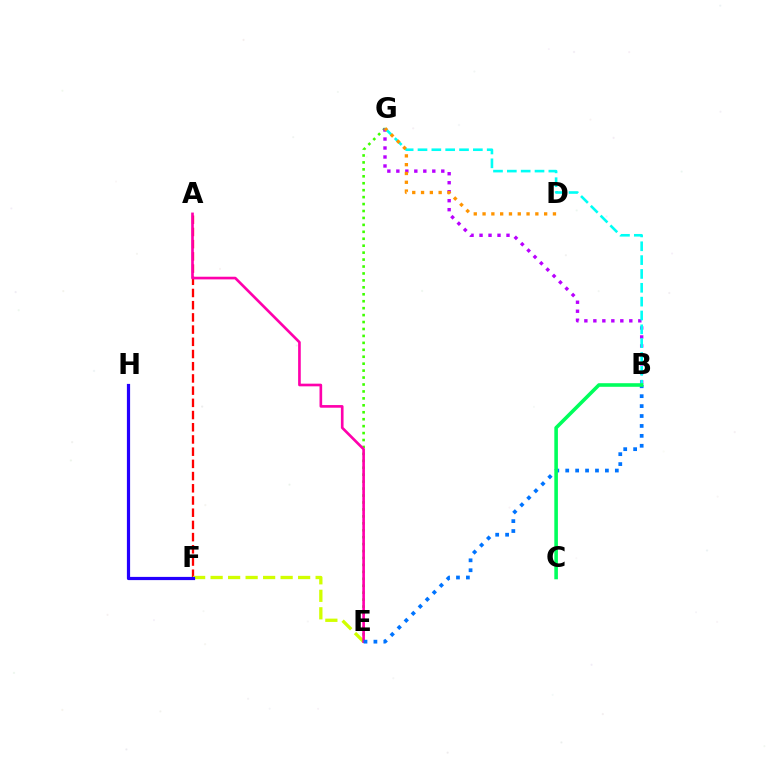{('A', 'F'): [{'color': '#ff0000', 'line_style': 'dashed', 'thickness': 1.66}], ('E', 'F'): [{'color': '#d1ff00', 'line_style': 'dashed', 'thickness': 2.38}], ('E', 'G'): [{'color': '#3dff00', 'line_style': 'dotted', 'thickness': 1.89}], ('B', 'G'): [{'color': '#b900ff', 'line_style': 'dotted', 'thickness': 2.44}, {'color': '#00fff6', 'line_style': 'dashed', 'thickness': 1.88}], ('A', 'E'): [{'color': '#ff00ac', 'line_style': 'solid', 'thickness': 1.91}], ('B', 'E'): [{'color': '#0074ff', 'line_style': 'dotted', 'thickness': 2.7}], ('D', 'G'): [{'color': '#ff9400', 'line_style': 'dotted', 'thickness': 2.39}], ('F', 'H'): [{'color': '#2500ff', 'line_style': 'solid', 'thickness': 2.3}], ('B', 'C'): [{'color': '#00ff5c', 'line_style': 'solid', 'thickness': 2.59}]}